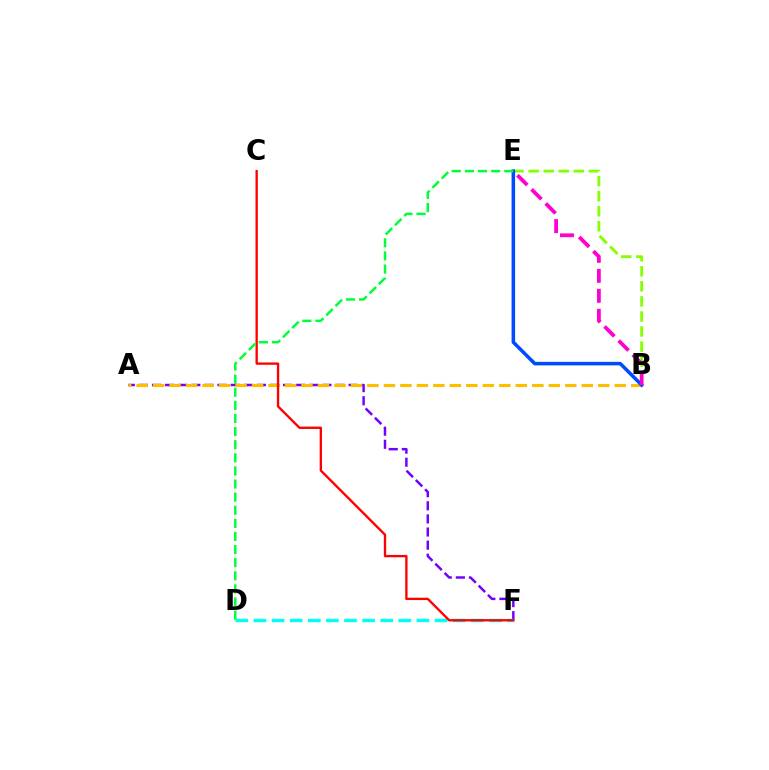{('A', 'F'): [{'color': '#7200ff', 'line_style': 'dashed', 'thickness': 1.78}], ('D', 'F'): [{'color': '#00fff6', 'line_style': 'dashed', 'thickness': 2.46}], ('A', 'B'): [{'color': '#ffbd00', 'line_style': 'dashed', 'thickness': 2.24}], ('B', 'E'): [{'color': '#84ff00', 'line_style': 'dashed', 'thickness': 2.04}, {'color': '#004bff', 'line_style': 'solid', 'thickness': 2.55}, {'color': '#ff00cf', 'line_style': 'dashed', 'thickness': 2.72}], ('C', 'F'): [{'color': '#ff0000', 'line_style': 'solid', 'thickness': 1.69}], ('D', 'E'): [{'color': '#00ff39', 'line_style': 'dashed', 'thickness': 1.78}]}